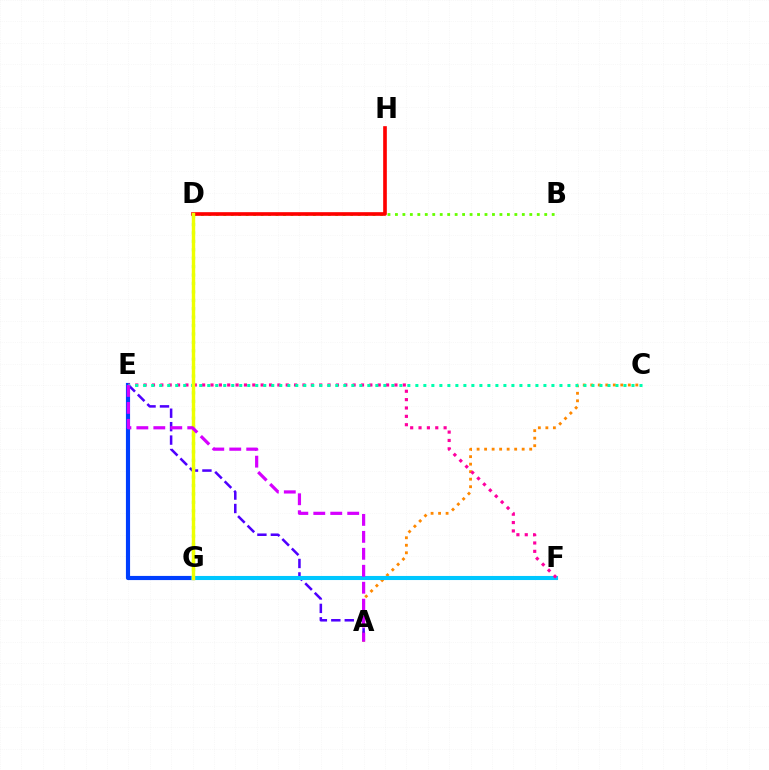{('A', 'C'): [{'color': '#ff8800', 'line_style': 'dotted', 'thickness': 2.04}], ('B', 'D'): [{'color': '#66ff00', 'line_style': 'dotted', 'thickness': 2.03}], ('A', 'E'): [{'color': '#4f00ff', 'line_style': 'dashed', 'thickness': 1.83}, {'color': '#d600ff', 'line_style': 'dashed', 'thickness': 2.3}], ('E', 'G'): [{'color': '#003fff', 'line_style': 'solid', 'thickness': 2.99}], ('D', 'G'): [{'color': '#00ff27', 'line_style': 'dotted', 'thickness': 2.29}, {'color': '#eeff00', 'line_style': 'solid', 'thickness': 2.46}], ('D', 'H'): [{'color': '#ff0000', 'line_style': 'solid', 'thickness': 2.63}], ('F', 'G'): [{'color': '#00c7ff', 'line_style': 'solid', 'thickness': 2.94}], ('E', 'F'): [{'color': '#ff00a0', 'line_style': 'dotted', 'thickness': 2.27}], ('C', 'E'): [{'color': '#00ffaf', 'line_style': 'dotted', 'thickness': 2.17}]}